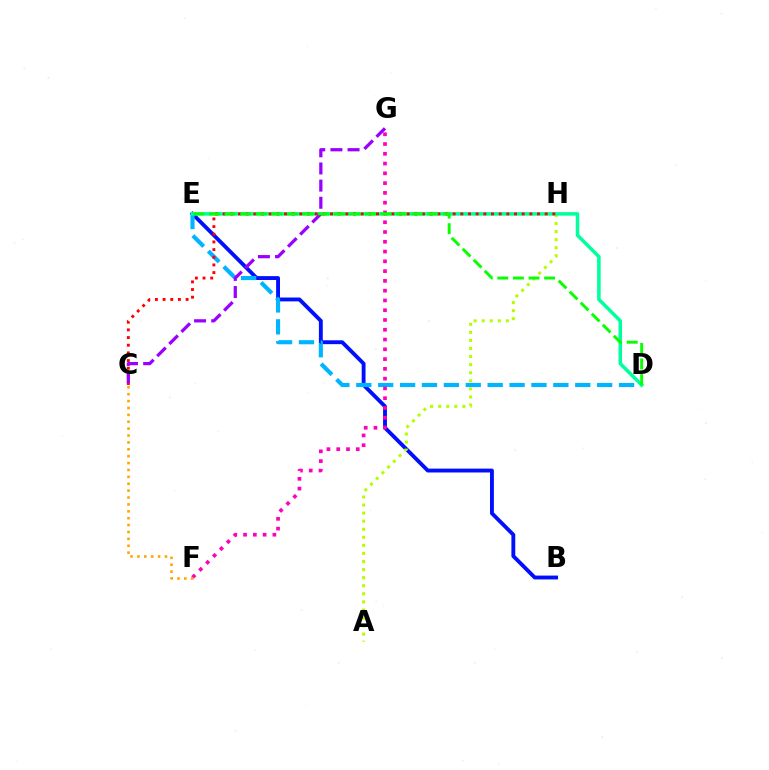{('B', 'E'): [{'color': '#0010ff', 'line_style': 'solid', 'thickness': 2.78}], ('D', 'E'): [{'color': '#00b5ff', 'line_style': 'dashed', 'thickness': 2.97}, {'color': '#00ff9d', 'line_style': 'solid', 'thickness': 2.53}, {'color': '#08ff00', 'line_style': 'dashed', 'thickness': 2.12}], ('A', 'H'): [{'color': '#b3ff00', 'line_style': 'dotted', 'thickness': 2.19}], ('F', 'G'): [{'color': '#ff00bd', 'line_style': 'dotted', 'thickness': 2.66}], ('C', 'H'): [{'color': '#ff0000', 'line_style': 'dotted', 'thickness': 2.08}], ('C', 'G'): [{'color': '#9b00ff', 'line_style': 'dashed', 'thickness': 2.33}], ('C', 'F'): [{'color': '#ffa500', 'line_style': 'dotted', 'thickness': 1.87}]}